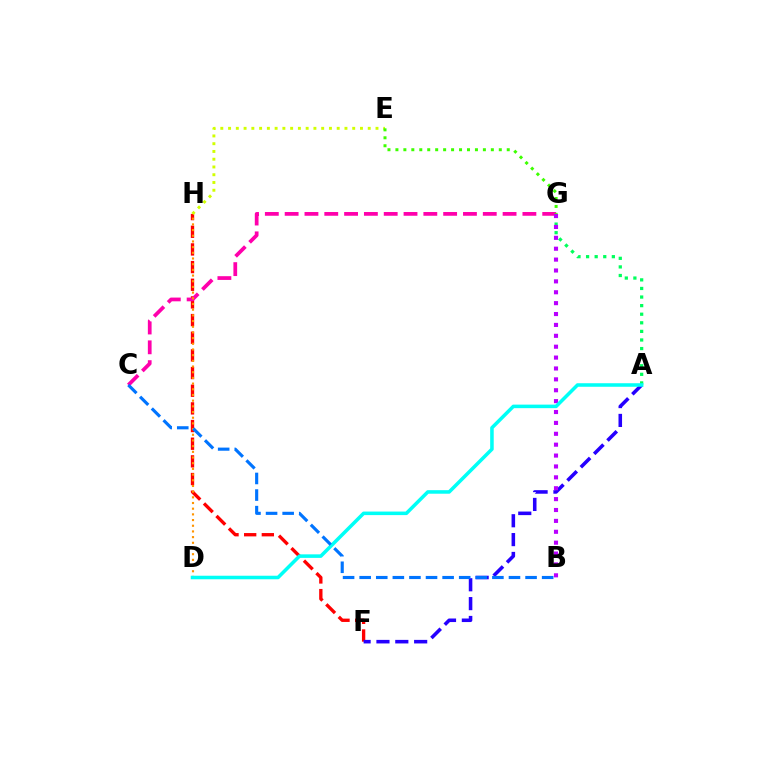{('F', 'H'): [{'color': '#ff0000', 'line_style': 'dashed', 'thickness': 2.4}], ('A', 'F'): [{'color': '#2500ff', 'line_style': 'dashed', 'thickness': 2.56}], ('A', 'G'): [{'color': '#00ff5c', 'line_style': 'dotted', 'thickness': 2.33}], ('C', 'G'): [{'color': '#ff00ac', 'line_style': 'dashed', 'thickness': 2.69}], ('B', 'G'): [{'color': '#b900ff', 'line_style': 'dotted', 'thickness': 2.96}], ('D', 'H'): [{'color': '#ff9400', 'line_style': 'dotted', 'thickness': 1.54}], ('A', 'D'): [{'color': '#00fff6', 'line_style': 'solid', 'thickness': 2.55}], ('B', 'C'): [{'color': '#0074ff', 'line_style': 'dashed', 'thickness': 2.25}], ('E', 'H'): [{'color': '#d1ff00', 'line_style': 'dotted', 'thickness': 2.11}], ('E', 'G'): [{'color': '#3dff00', 'line_style': 'dotted', 'thickness': 2.16}]}